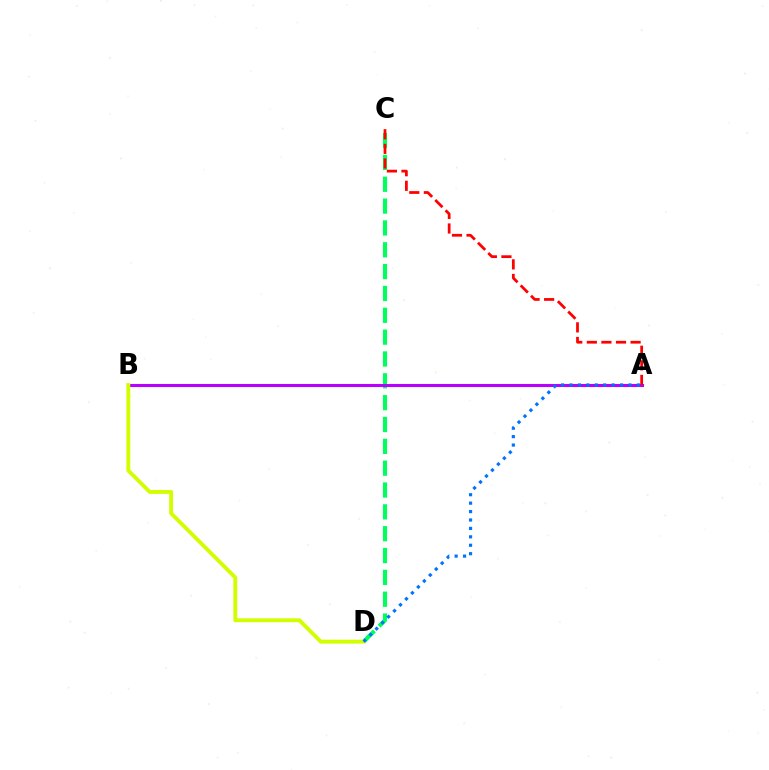{('C', 'D'): [{'color': '#00ff5c', 'line_style': 'dashed', 'thickness': 2.97}], ('A', 'B'): [{'color': '#b900ff', 'line_style': 'solid', 'thickness': 2.22}], ('A', 'C'): [{'color': '#ff0000', 'line_style': 'dashed', 'thickness': 1.98}], ('B', 'D'): [{'color': '#d1ff00', 'line_style': 'solid', 'thickness': 2.79}], ('A', 'D'): [{'color': '#0074ff', 'line_style': 'dotted', 'thickness': 2.29}]}